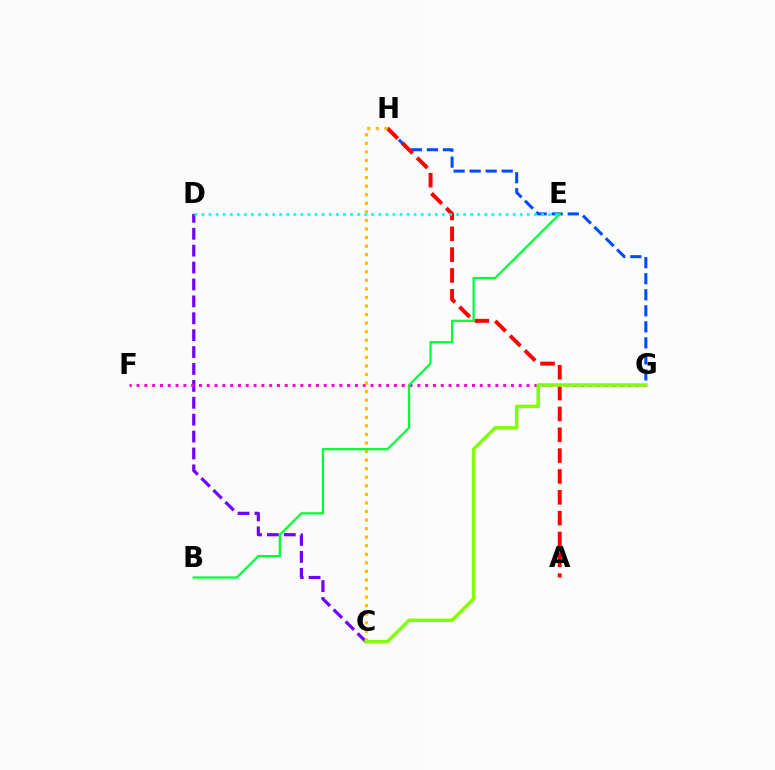{('C', 'D'): [{'color': '#7200ff', 'line_style': 'dashed', 'thickness': 2.3}], ('G', 'H'): [{'color': '#004bff', 'line_style': 'dashed', 'thickness': 2.18}], ('F', 'G'): [{'color': '#ff00cf', 'line_style': 'dotted', 'thickness': 2.12}], ('A', 'H'): [{'color': '#ff0000', 'line_style': 'dashed', 'thickness': 2.83}], ('C', 'H'): [{'color': '#ffbd00', 'line_style': 'dotted', 'thickness': 2.33}], ('B', 'E'): [{'color': '#00ff39', 'line_style': 'solid', 'thickness': 1.61}], ('D', 'E'): [{'color': '#00fff6', 'line_style': 'dotted', 'thickness': 1.92}], ('C', 'G'): [{'color': '#84ff00', 'line_style': 'solid', 'thickness': 2.53}]}